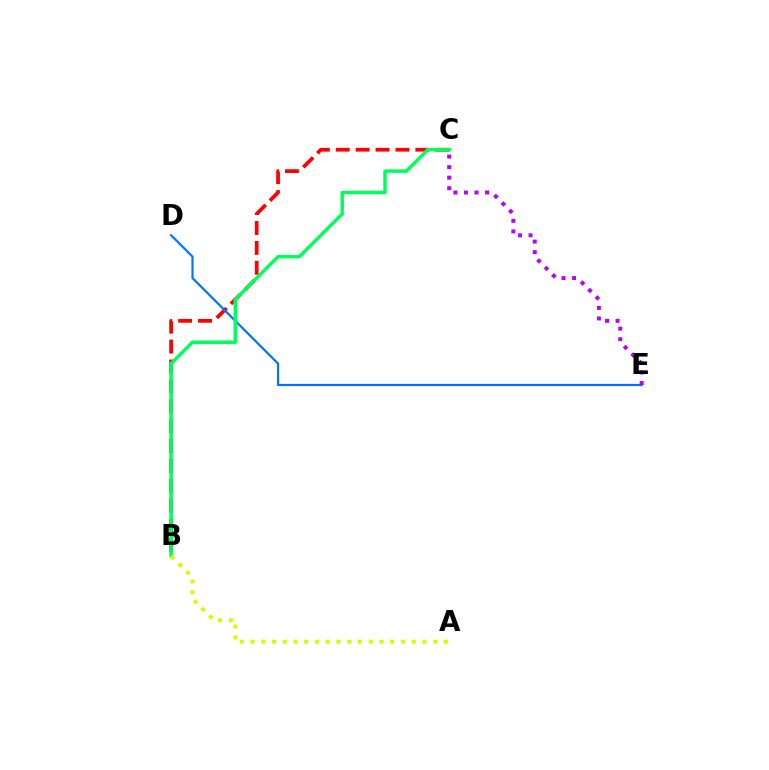{('B', 'C'): [{'color': '#ff0000', 'line_style': 'dashed', 'thickness': 2.7}, {'color': '#00ff5c', 'line_style': 'solid', 'thickness': 2.5}], ('D', 'E'): [{'color': '#0074ff', 'line_style': 'solid', 'thickness': 1.58}], ('C', 'E'): [{'color': '#b900ff', 'line_style': 'dotted', 'thickness': 2.86}], ('A', 'B'): [{'color': '#d1ff00', 'line_style': 'dotted', 'thickness': 2.92}]}